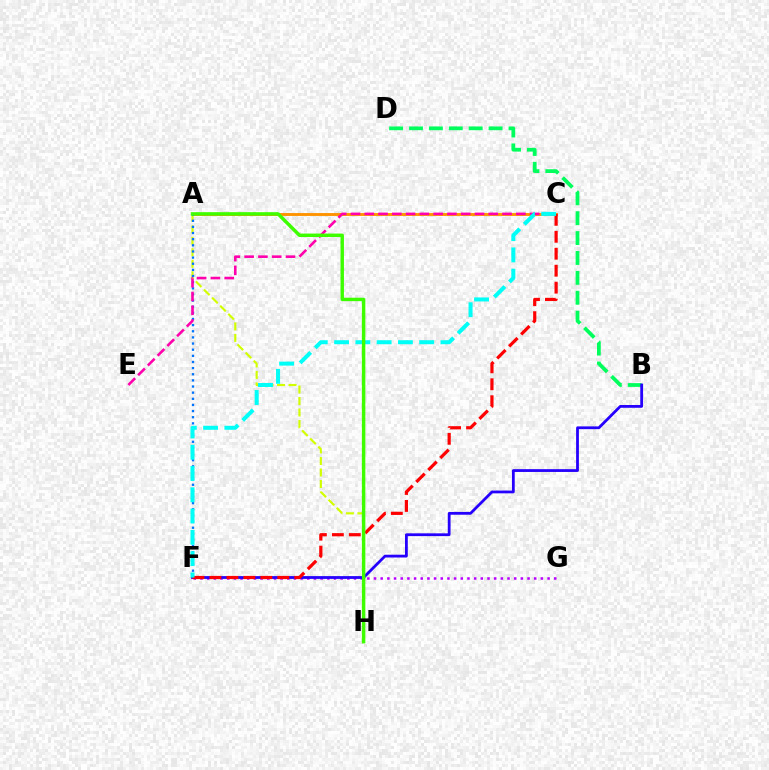{('A', 'C'): [{'color': '#ff9400', 'line_style': 'solid', 'thickness': 2.08}], ('A', 'H'): [{'color': '#d1ff00', 'line_style': 'dashed', 'thickness': 1.56}, {'color': '#3dff00', 'line_style': 'solid', 'thickness': 2.48}], ('B', 'D'): [{'color': '#00ff5c', 'line_style': 'dashed', 'thickness': 2.7}], ('F', 'G'): [{'color': '#b900ff', 'line_style': 'dotted', 'thickness': 1.81}], ('B', 'F'): [{'color': '#2500ff', 'line_style': 'solid', 'thickness': 2.01}], ('A', 'F'): [{'color': '#0074ff', 'line_style': 'dotted', 'thickness': 1.67}], ('C', 'F'): [{'color': '#ff0000', 'line_style': 'dashed', 'thickness': 2.3}, {'color': '#00fff6', 'line_style': 'dashed', 'thickness': 2.89}], ('C', 'E'): [{'color': '#ff00ac', 'line_style': 'dashed', 'thickness': 1.87}]}